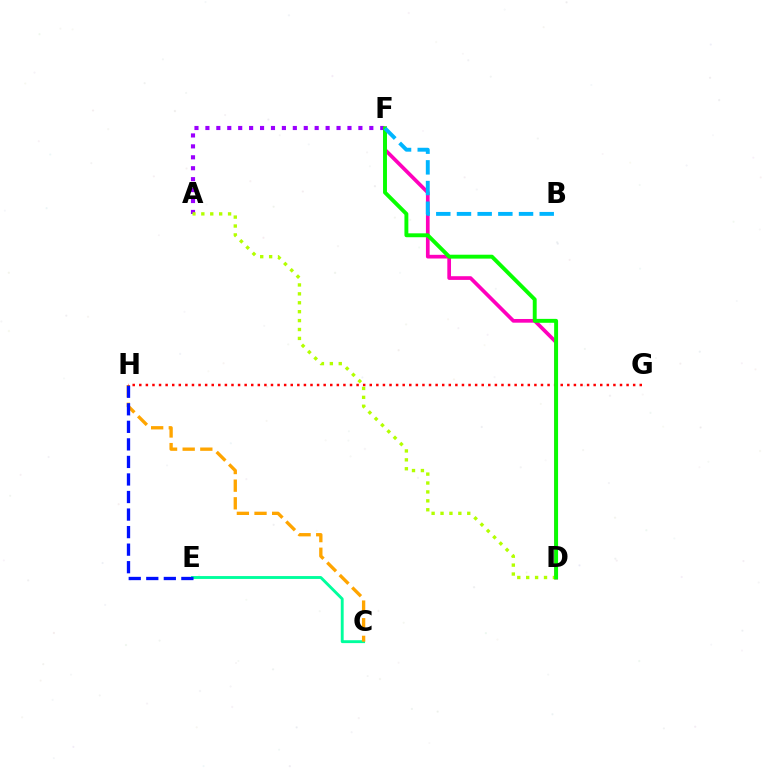{('C', 'E'): [{'color': '#00ff9d', 'line_style': 'solid', 'thickness': 2.07}], ('C', 'H'): [{'color': '#ffa500', 'line_style': 'dashed', 'thickness': 2.4}], ('E', 'H'): [{'color': '#0010ff', 'line_style': 'dashed', 'thickness': 2.38}], ('A', 'F'): [{'color': '#9b00ff', 'line_style': 'dotted', 'thickness': 2.97}], ('G', 'H'): [{'color': '#ff0000', 'line_style': 'dotted', 'thickness': 1.79}], ('D', 'F'): [{'color': '#ff00bd', 'line_style': 'solid', 'thickness': 2.66}, {'color': '#08ff00', 'line_style': 'solid', 'thickness': 2.81}], ('A', 'D'): [{'color': '#b3ff00', 'line_style': 'dotted', 'thickness': 2.42}], ('B', 'F'): [{'color': '#00b5ff', 'line_style': 'dashed', 'thickness': 2.81}]}